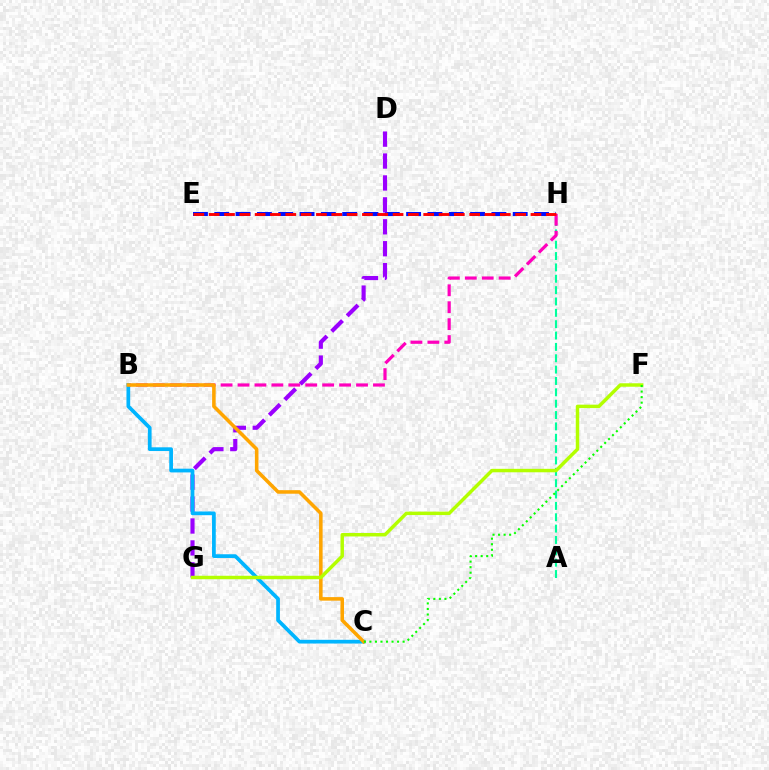{('A', 'H'): [{'color': '#00ff9d', 'line_style': 'dashed', 'thickness': 1.54}], ('E', 'H'): [{'color': '#0010ff', 'line_style': 'dashed', 'thickness': 2.9}, {'color': '#ff0000', 'line_style': 'dashed', 'thickness': 2.08}], ('D', 'G'): [{'color': '#9b00ff', 'line_style': 'dashed', 'thickness': 2.98}], ('B', 'H'): [{'color': '#ff00bd', 'line_style': 'dashed', 'thickness': 2.3}], ('B', 'C'): [{'color': '#00b5ff', 'line_style': 'solid', 'thickness': 2.68}, {'color': '#ffa500', 'line_style': 'solid', 'thickness': 2.55}], ('F', 'G'): [{'color': '#b3ff00', 'line_style': 'solid', 'thickness': 2.49}], ('C', 'F'): [{'color': '#08ff00', 'line_style': 'dotted', 'thickness': 1.51}]}